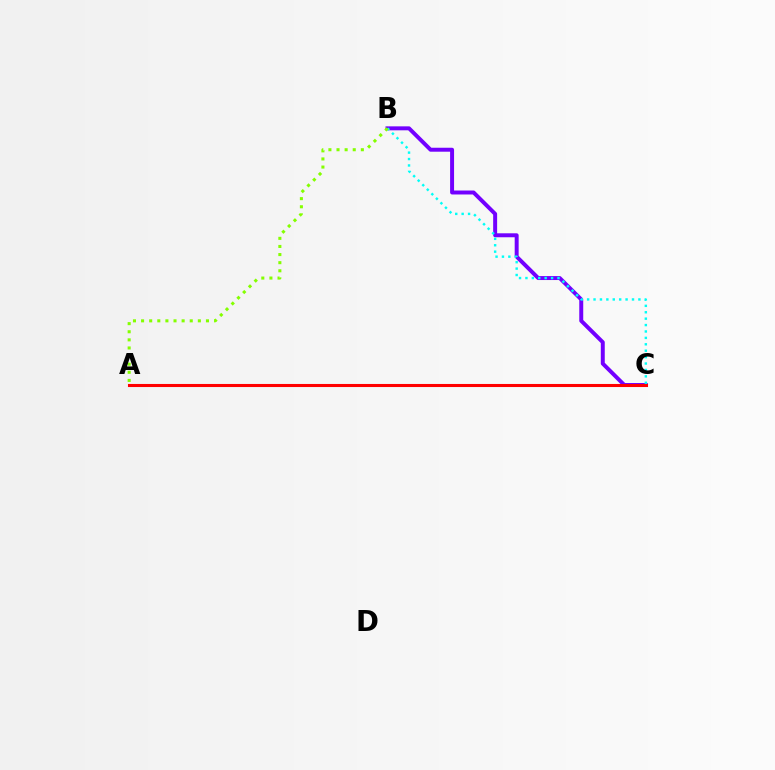{('B', 'C'): [{'color': '#7200ff', 'line_style': 'solid', 'thickness': 2.85}, {'color': '#00fff6', 'line_style': 'dotted', 'thickness': 1.74}], ('A', 'C'): [{'color': '#ff0000', 'line_style': 'solid', 'thickness': 2.21}], ('A', 'B'): [{'color': '#84ff00', 'line_style': 'dotted', 'thickness': 2.2}]}